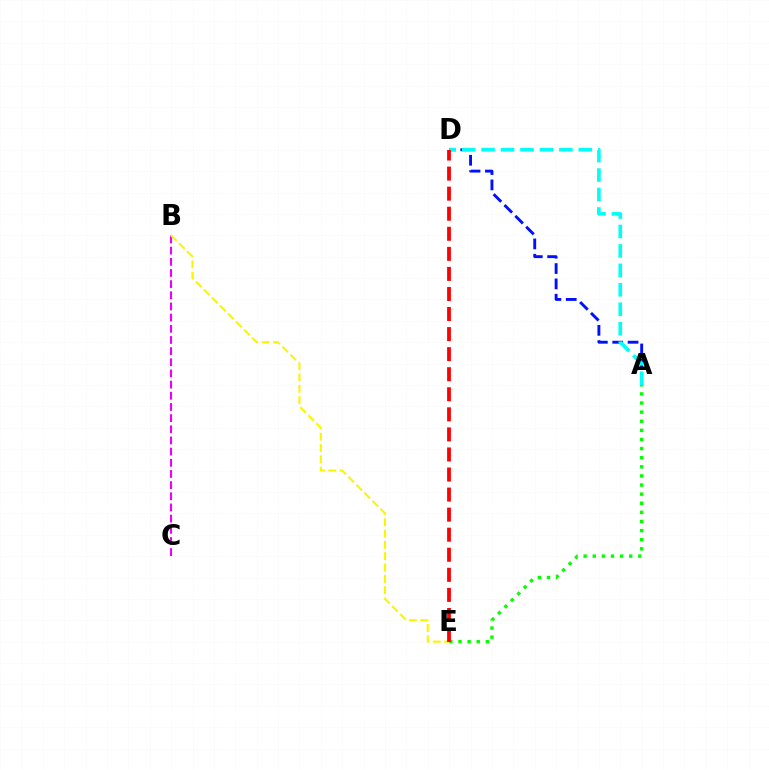{('B', 'C'): [{'color': '#ee00ff', 'line_style': 'dashed', 'thickness': 1.52}], ('A', 'D'): [{'color': '#0010ff', 'line_style': 'dashed', 'thickness': 2.08}, {'color': '#00fff6', 'line_style': 'dashed', 'thickness': 2.64}], ('A', 'E'): [{'color': '#08ff00', 'line_style': 'dotted', 'thickness': 2.48}], ('B', 'E'): [{'color': '#fcf500', 'line_style': 'dashed', 'thickness': 1.54}], ('D', 'E'): [{'color': '#ff0000', 'line_style': 'dashed', 'thickness': 2.73}]}